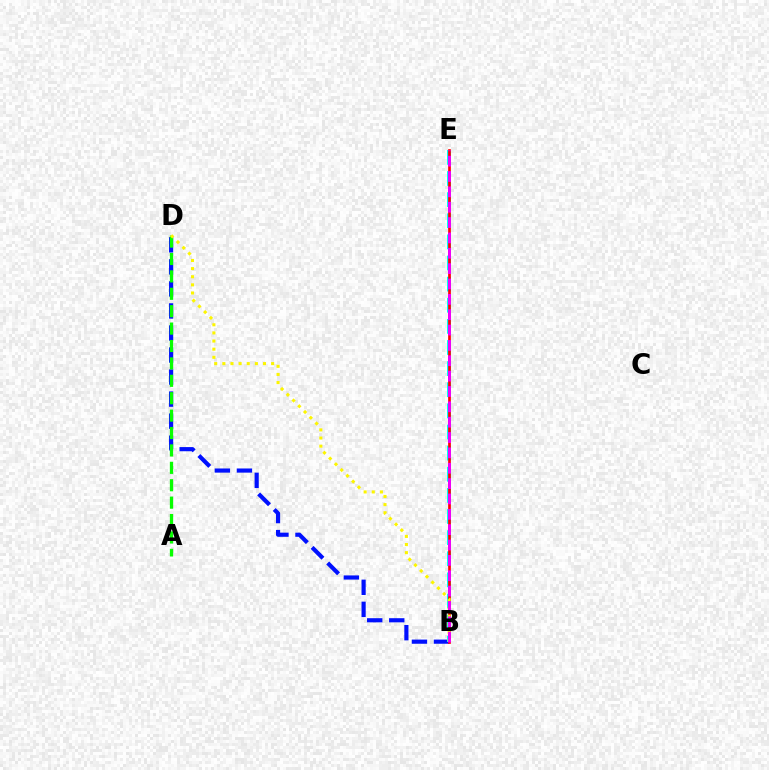{('B', 'D'): [{'color': '#0010ff', 'line_style': 'dashed', 'thickness': 2.99}, {'color': '#fcf500', 'line_style': 'dotted', 'thickness': 2.21}], ('B', 'E'): [{'color': '#00fff6', 'line_style': 'dashed', 'thickness': 2.87}, {'color': '#ff0000', 'line_style': 'solid', 'thickness': 1.93}, {'color': '#ee00ff', 'line_style': 'dashed', 'thickness': 2.09}], ('A', 'D'): [{'color': '#08ff00', 'line_style': 'dashed', 'thickness': 2.36}]}